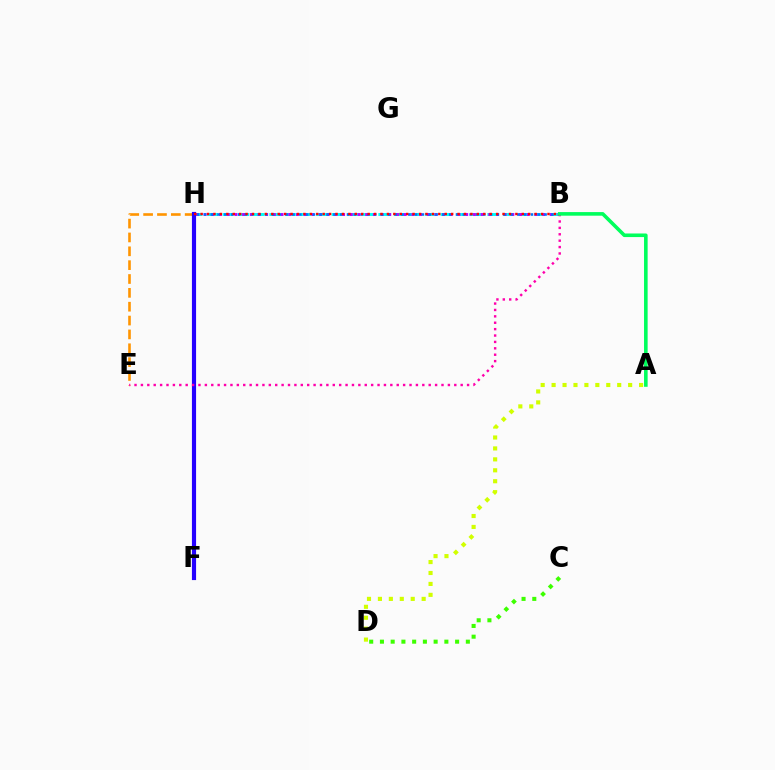{('B', 'H'): [{'color': '#00fff6', 'line_style': 'dashed', 'thickness': 2.12}, {'color': '#b900ff', 'line_style': 'dotted', 'thickness': 2.09}, {'color': '#0074ff', 'line_style': 'dotted', 'thickness': 1.85}, {'color': '#ff0000', 'line_style': 'dotted', 'thickness': 1.75}], ('E', 'H'): [{'color': '#ff9400', 'line_style': 'dashed', 'thickness': 1.88}], ('C', 'D'): [{'color': '#3dff00', 'line_style': 'dotted', 'thickness': 2.92}], ('F', 'H'): [{'color': '#2500ff', 'line_style': 'solid', 'thickness': 2.99}], ('A', 'D'): [{'color': '#d1ff00', 'line_style': 'dotted', 'thickness': 2.97}], ('B', 'E'): [{'color': '#ff00ac', 'line_style': 'dotted', 'thickness': 1.74}], ('A', 'B'): [{'color': '#00ff5c', 'line_style': 'solid', 'thickness': 2.59}]}